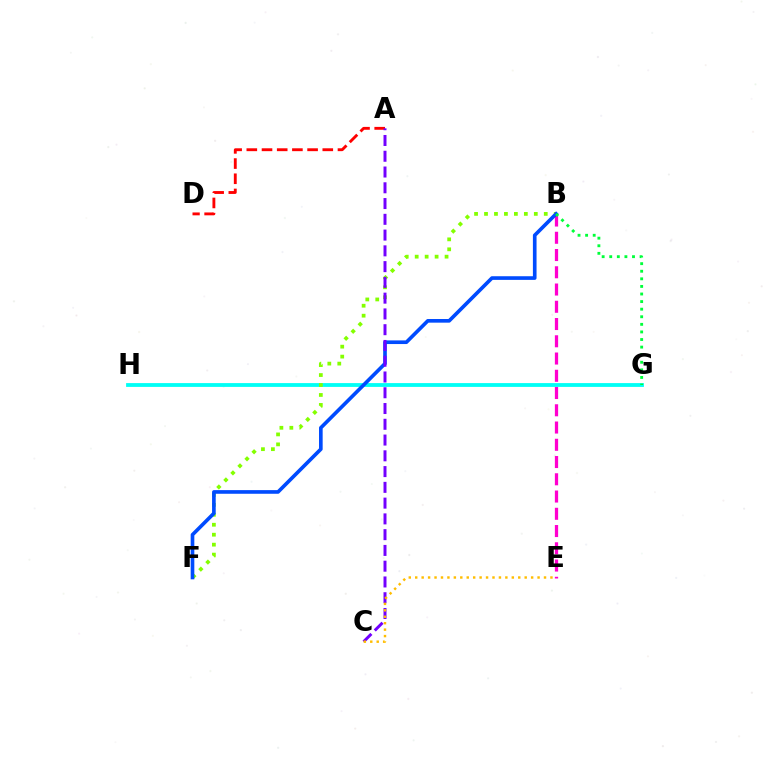{('B', 'E'): [{'color': '#ff00cf', 'line_style': 'dashed', 'thickness': 2.34}], ('G', 'H'): [{'color': '#00fff6', 'line_style': 'solid', 'thickness': 2.74}], ('A', 'D'): [{'color': '#ff0000', 'line_style': 'dashed', 'thickness': 2.06}], ('B', 'F'): [{'color': '#84ff00', 'line_style': 'dotted', 'thickness': 2.71}, {'color': '#004bff', 'line_style': 'solid', 'thickness': 2.63}], ('A', 'C'): [{'color': '#7200ff', 'line_style': 'dashed', 'thickness': 2.14}], ('B', 'G'): [{'color': '#00ff39', 'line_style': 'dotted', 'thickness': 2.06}], ('C', 'E'): [{'color': '#ffbd00', 'line_style': 'dotted', 'thickness': 1.75}]}